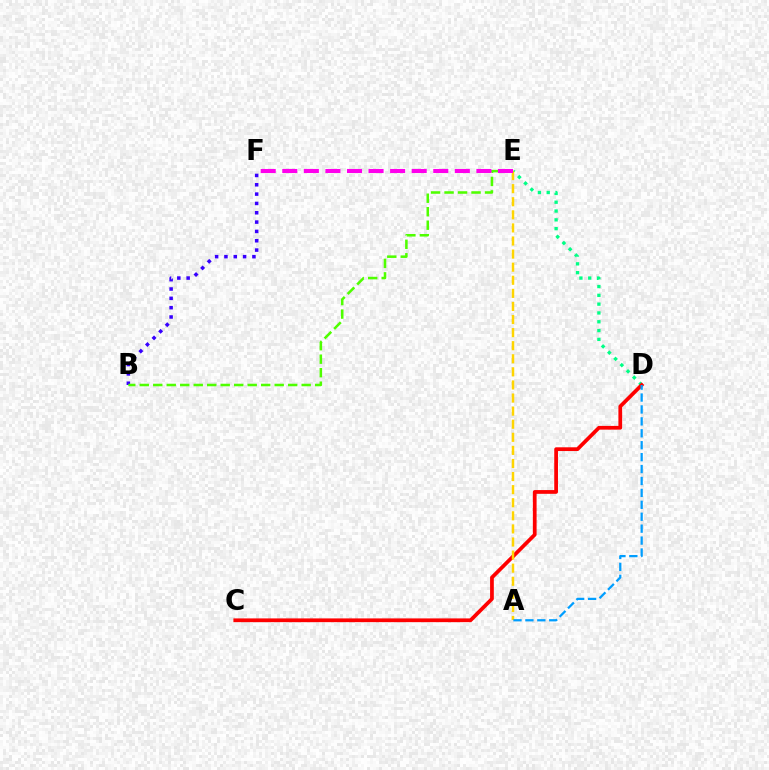{('D', 'E'): [{'color': '#00ff86', 'line_style': 'dotted', 'thickness': 2.39}], ('C', 'D'): [{'color': '#ff0000', 'line_style': 'solid', 'thickness': 2.69}], ('A', 'E'): [{'color': '#ffd500', 'line_style': 'dashed', 'thickness': 1.78}], ('B', 'F'): [{'color': '#3700ff', 'line_style': 'dotted', 'thickness': 2.53}], ('B', 'E'): [{'color': '#4fff00', 'line_style': 'dashed', 'thickness': 1.83}], ('A', 'D'): [{'color': '#009eff', 'line_style': 'dashed', 'thickness': 1.62}], ('E', 'F'): [{'color': '#ff00ed', 'line_style': 'dashed', 'thickness': 2.93}]}